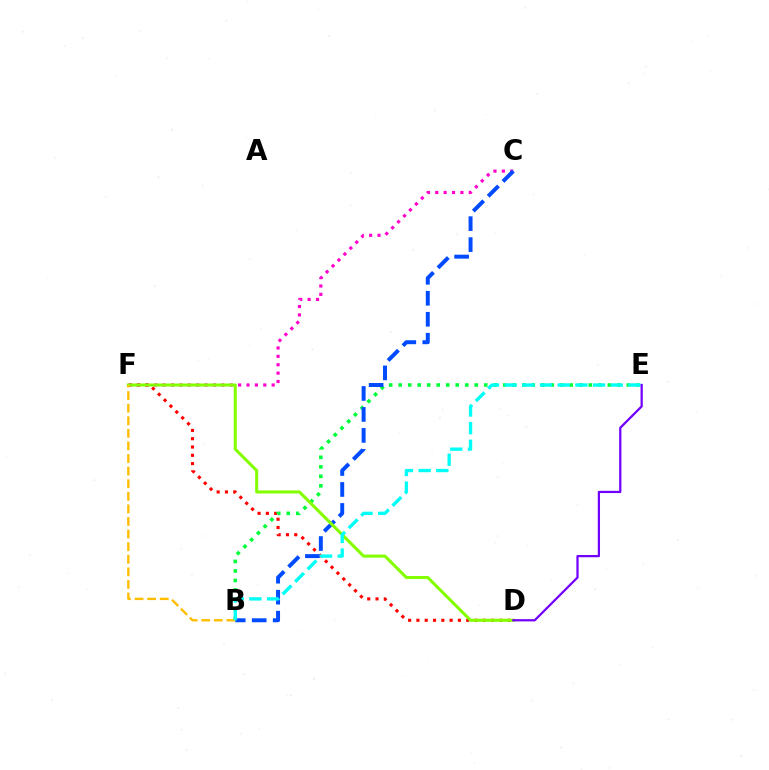{('C', 'F'): [{'color': '#ff00cf', 'line_style': 'dotted', 'thickness': 2.28}], ('D', 'F'): [{'color': '#ff0000', 'line_style': 'dotted', 'thickness': 2.25}, {'color': '#84ff00', 'line_style': 'solid', 'thickness': 2.2}], ('B', 'E'): [{'color': '#00ff39', 'line_style': 'dotted', 'thickness': 2.58}, {'color': '#00fff6', 'line_style': 'dashed', 'thickness': 2.4}], ('B', 'C'): [{'color': '#004bff', 'line_style': 'dashed', 'thickness': 2.85}], ('B', 'F'): [{'color': '#ffbd00', 'line_style': 'dashed', 'thickness': 1.71}], ('D', 'E'): [{'color': '#7200ff', 'line_style': 'solid', 'thickness': 1.61}]}